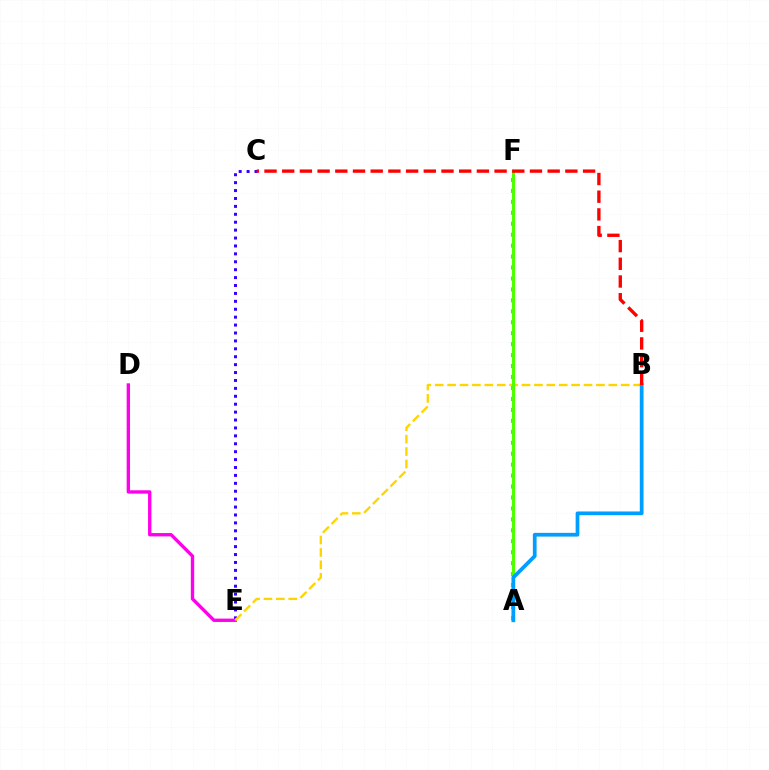{('A', 'F'): [{'color': '#00ff86', 'line_style': 'dotted', 'thickness': 2.98}, {'color': '#4fff00', 'line_style': 'solid', 'thickness': 2.2}], ('C', 'E'): [{'color': '#3700ff', 'line_style': 'dotted', 'thickness': 2.15}], ('D', 'E'): [{'color': '#ff00ed', 'line_style': 'solid', 'thickness': 2.41}], ('B', 'E'): [{'color': '#ffd500', 'line_style': 'dashed', 'thickness': 1.68}], ('A', 'B'): [{'color': '#009eff', 'line_style': 'solid', 'thickness': 2.69}], ('B', 'C'): [{'color': '#ff0000', 'line_style': 'dashed', 'thickness': 2.4}]}